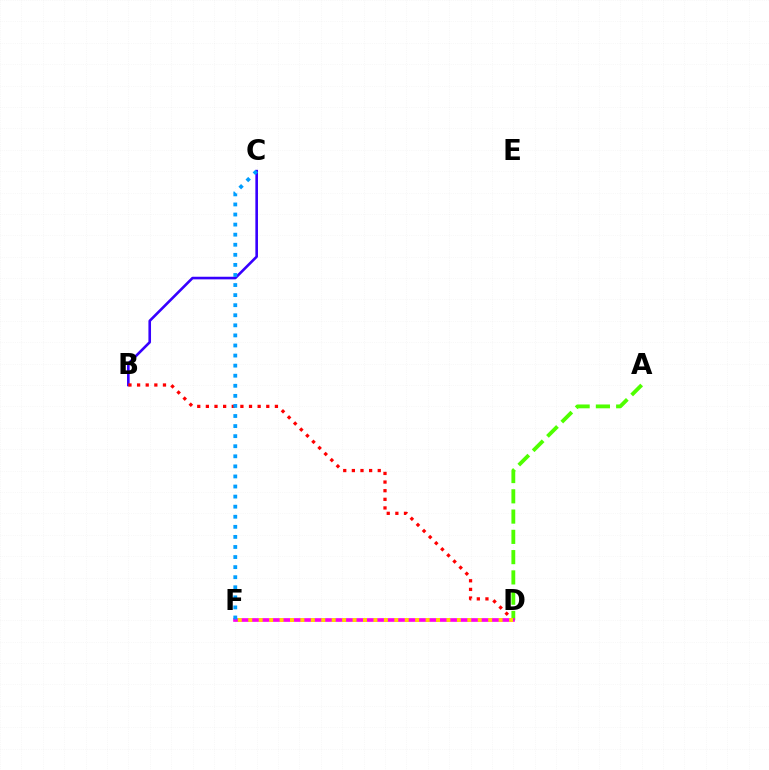{('B', 'C'): [{'color': '#3700ff', 'line_style': 'solid', 'thickness': 1.88}], ('B', 'D'): [{'color': '#ff0000', 'line_style': 'dotted', 'thickness': 2.34}], ('A', 'D'): [{'color': '#4fff00', 'line_style': 'dashed', 'thickness': 2.75}], ('D', 'F'): [{'color': '#00ff86', 'line_style': 'dashed', 'thickness': 1.65}, {'color': '#ff00ed', 'line_style': 'solid', 'thickness': 2.63}, {'color': '#ffd500', 'line_style': 'dotted', 'thickness': 2.83}], ('C', 'F'): [{'color': '#009eff', 'line_style': 'dotted', 'thickness': 2.74}]}